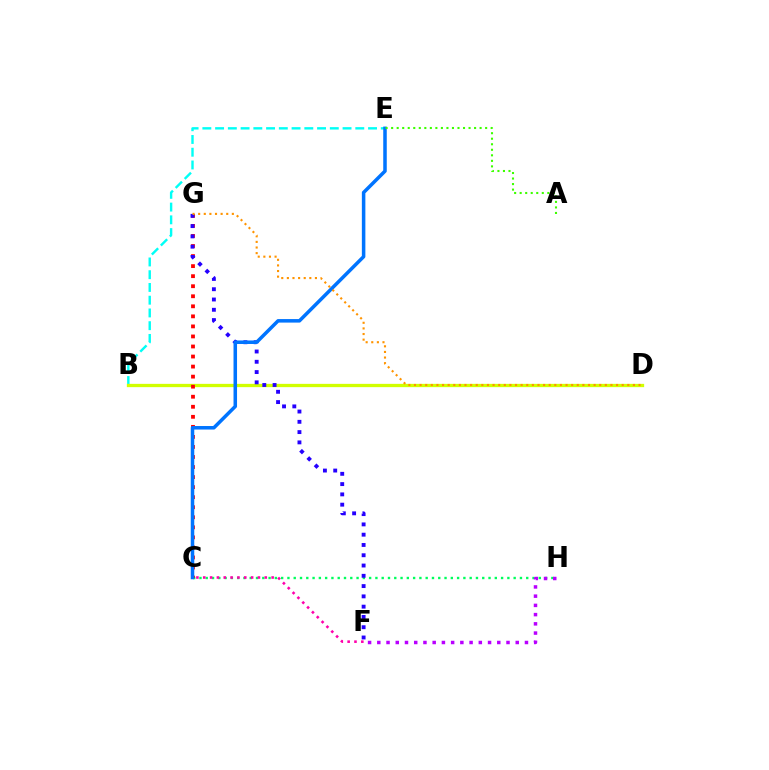{('B', 'E'): [{'color': '#00fff6', 'line_style': 'dashed', 'thickness': 1.73}], ('B', 'D'): [{'color': '#d1ff00', 'line_style': 'solid', 'thickness': 2.37}], ('C', 'H'): [{'color': '#00ff5c', 'line_style': 'dotted', 'thickness': 1.71}], ('C', 'G'): [{'color': '#ff0000', 'line_style': 'dotted', 'thickness': 2.73}], ('F', 'G'): [{'color': '#2500ff', 'line_style': 'dotted', 'thickness': 2.79}], ('F', 'H'): [{'color': '#b900ff', 'line_style': 'dotted', 'thickness': 2.51}], ('C', 'F'): [{'color': '#ff00ac', 'line_style': 'dotted', 'thickness': 1.86}], ('C', 'E'): [{'color': '#0074ff', 'line_style': 'solid', 'thickness': 2.54}], ('A', 'E'): [{'color': '#3dff00', 'line_style': 'dotted', 'thickness': 1.5}], ('D', 'G'): [{'color': '#ff9400', 'line_style': 'dotted', 'thickness': 1.53}]}